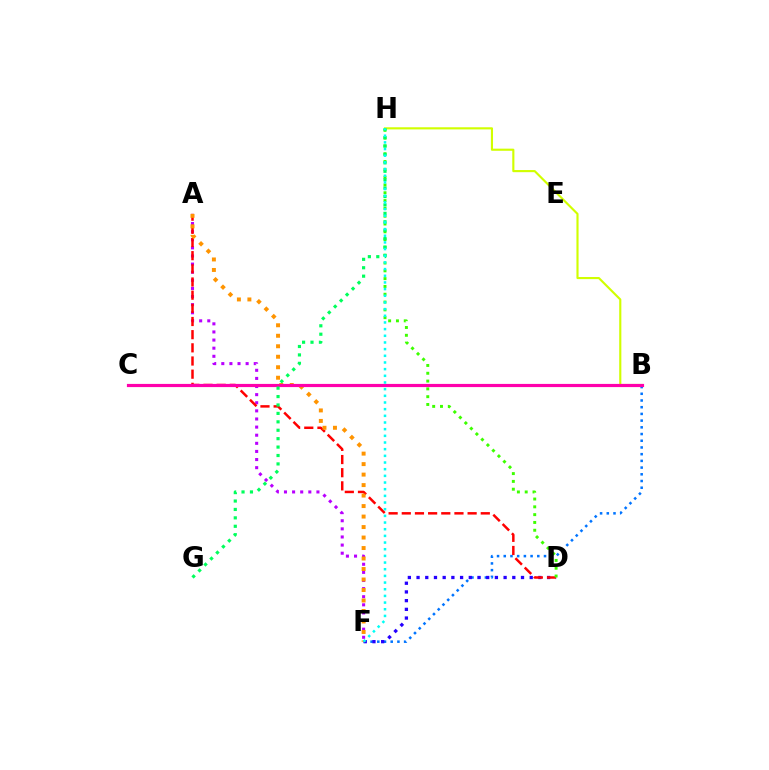{('B', 'F'): [{'color': '#0074ff', 'line_style': 'dotted', 'thickness': 1.82}], ('A', 'F'): [{'color': '#b900ff', 'line_style': 'dotted', 'thickness': 2.2}, {'color': '#ff9400', 'line_style': 'dotted', 'thickness': 2.85}], ('D', 'F'): [{'color': '#2500ff', 'line_style': 'dotted', 'thickness': 2.36}], ('B', 'H'): [{'color': '#d1ff00', 'line_style': 'solid', 'thickness': 1.54}], ('A', 'D'): [{'color': '#ff0000', 'line_style': 'dashed', 'thickness': 1.79}], ('B', 'C'): [{'color': '#ff00ac', 'line_style': 'solid', 'thickness': 2.29}], ('D', 'H'): [{'color': '#3dff00', 'line_style': 'dotted', 'thickness': 2.12}], ('G', 'H'): [{'color': '#00ff5c', 'line_style': 'dotted', 'thickness': 2.29}], ('F', 'H'): [{'color': '#00fff6', 'line_style': 'dotted', 'thickness': 1.81}]}